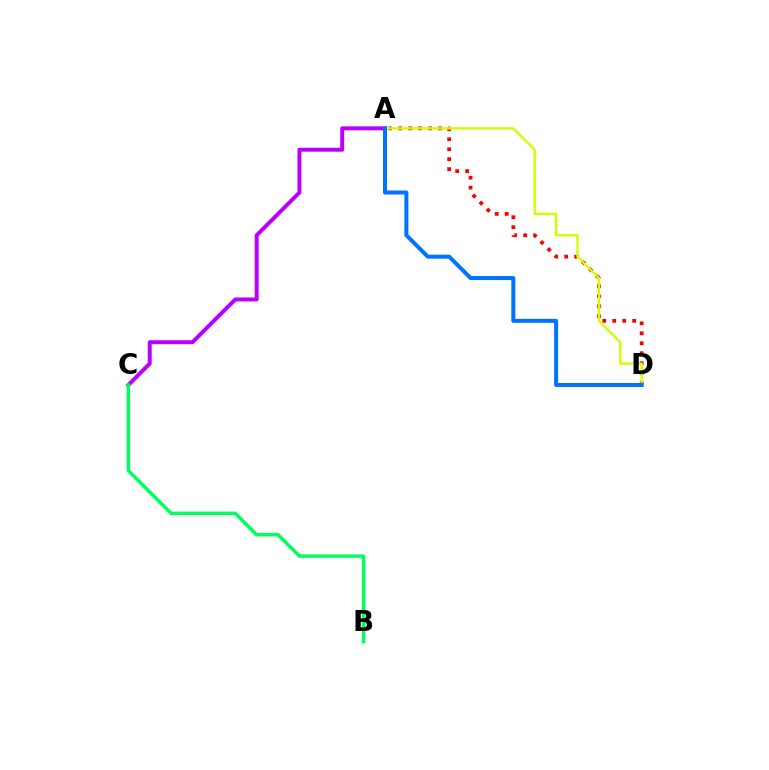{('A', 'D'): [{'color': '#ff0000', 'line_style': 'dotted', 'thickness': 2.71}, {'color': '#d1ff00', 'line_style': 'solid', 'thickness': 1.72}, {'color': '#0074ff', 'line_style': 'solid', 'thickness': 2.89}], ('A', 'C'): [{'color': '#b900ff', 'line_style': 'solid', 'thickness': 2.86}], ('B', 'C'): [{'color': '#00ff5c', 'line_style': 'solid', 'thickness': 2.49}]}